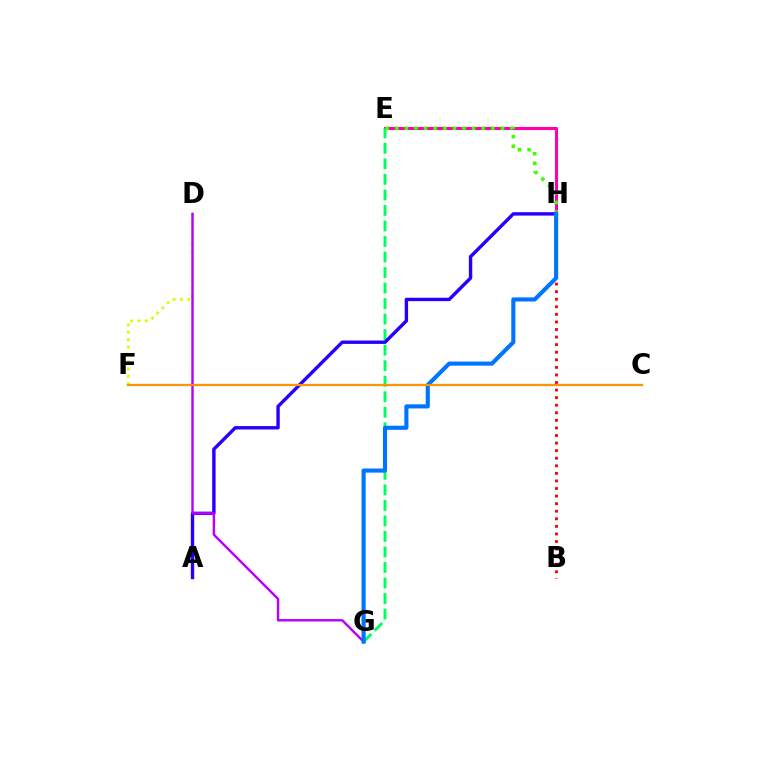{('E', 'H'): [{'color': '#ff00ac', 'line_style': 'solid', 'thickness': 2.23}, {'color': '#3dff00', 'line_style': 'dotted', 'thickness': 2.61}], ('C', 'F'): [{'color': '#00fff6', 'line_style': 'solid', 'thickness': 1.63}, {'color': '#ff9400', 'line_style': 'solid', 'thickness': 1.56}], ('E', 'G'): [{'color': '#00ff5c', 'line_style': 'dashed', 'thickness': 2.11}], ('B', 'H'): [{'color': '#ff0000', 'line_style': 'dotted', 'thickness': 2.06}], ('D', 'F'): [{'color': '#d1ff00', 'line_style': 'dotted', 'thickness': 1.99}], ('A', 'H'): [{'color': '#2500ff', 'line_style': 'solid', 'thickness': 2.44}], ('D', 'G'): [{'color': '#b900ff', 'line_style': 'solid', 'thickness': 1.75}], ('G', 'H'): [{'color': '#0074ff', 'line_style': 'solid', 'thickness': 2.96}]}